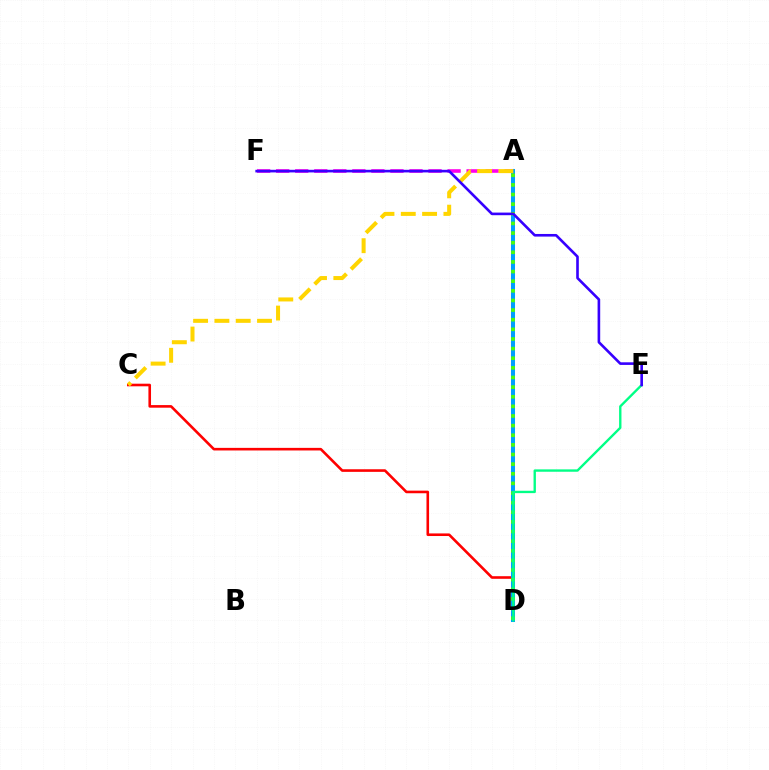{('C', 'D'): [{'color': '#ff0000', 'line_style': 'solid', 'thickness': 1.87}], ('A', 'D'): [{'color': '#009eff', 'line_style': 'solid', 'thickness': 2.9}, {'color': '#4fff00', 'line_style': 'dotted', 'thickness': 2.62}], ('A', 'F'): [{'color': '#ff00ed', 'line_style': 'dashed', 'thickness': 2.59}], ('A', 'C'): [{'color': '#ffd500', 'line_style': 'dashed', 'thickness': 2.9}], ('D', 'E'): [{'color': '#00ff86', 'line_style': 'solid', 'thickness': 1.7}], ('E', 'F'): [{'color': '#3700ff', 'line_style': 'solid', 'thickness': 1.89}]}